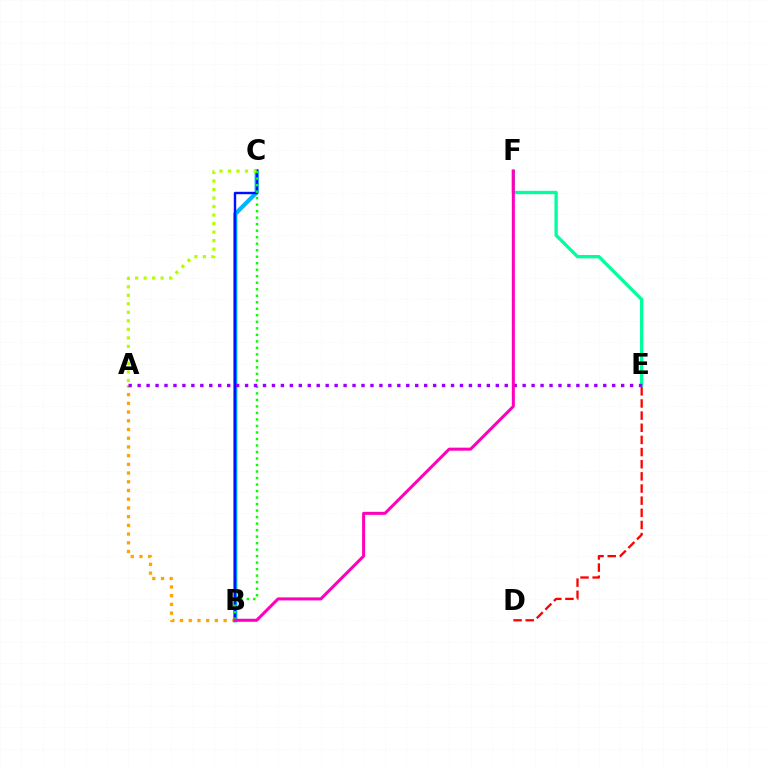{('A', 'B'): [{'color': '#ffa500', 'line_style': 'dotted', 'thickness': 2.37}], ('B', 'C'): [{'color': '#00b5ff', 'line_style': 'solid', 'thickness': 2.99}, {'color': '#0010ff', 'line_style': 'solid', 'thickness': 1.75}, {'color': '#08ff00', 'line_style': 'dotted', 'thickness': 1.77}], ('D', 'E'): [{'color': '#ff0000', 'line_style': 'dashed', 'thickness': 1.65}], ('A', 'C'): [{'color': '#b3ff00', 'line_style': 'dotted', 'thickness': 2.31}], ('E', 'F'): [{'color': '#00ff9d', 'line_style': 'solid', 'thickness': 2.39}], ('A', 'E'): [{'color': '#9b00ff', 'line_style': 'dotted', 'thickness': 2.43}], ('B', 'F'): [{'color': '#ff00bd', 'line_style': 'solid', 'thickness': 2.18}]}